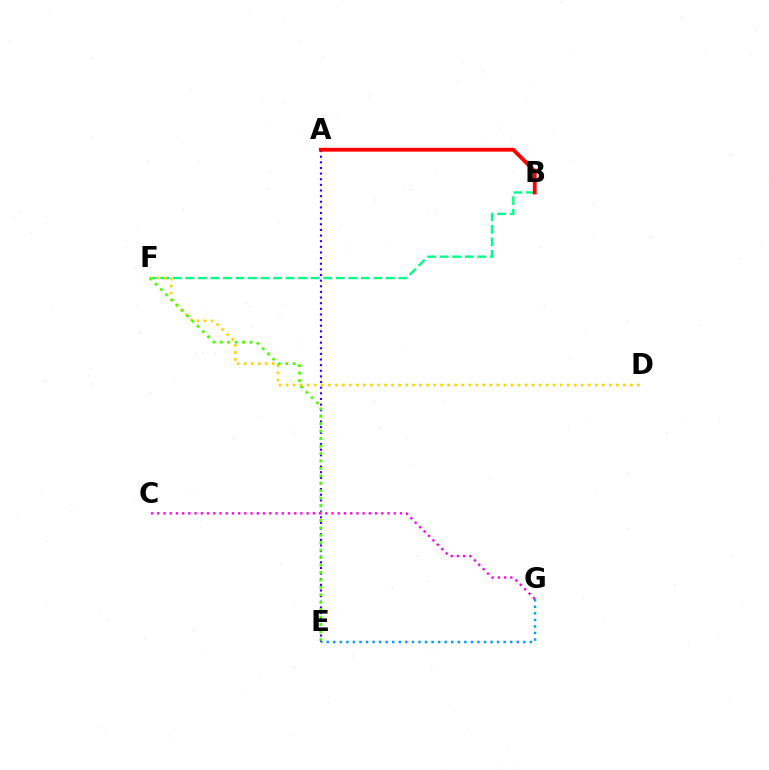{('A', 'E'): [{'color': '#3700ff', 'line_style': 'dotted', 'thickness': 1.53}], ('B', 'F'): [{'color': '#00ff86', 'line_style': 'dashed', 'thickness': 1.7}], ('E', 'G'): [{'color': '#009eff', 'line_style': 'dotted', 'thickness': 1.78}], ('D', 'F'): [{'color': '#ffd500', 'line_style': 'dotted', 'thickness': 1.91}], ('E', 'F'): [{'color': '#4fff00', 'line_style': 'dotted', 'thickness': 2.02}], ('C', 'G'): [{'color': '#ff00ed', 'line_style': 'dotted', 'thickness': 1.69}], ('A', 'B'): [{'color': '#ff0000', 'line_style': 'solid', 'thickness': 2.77}]}